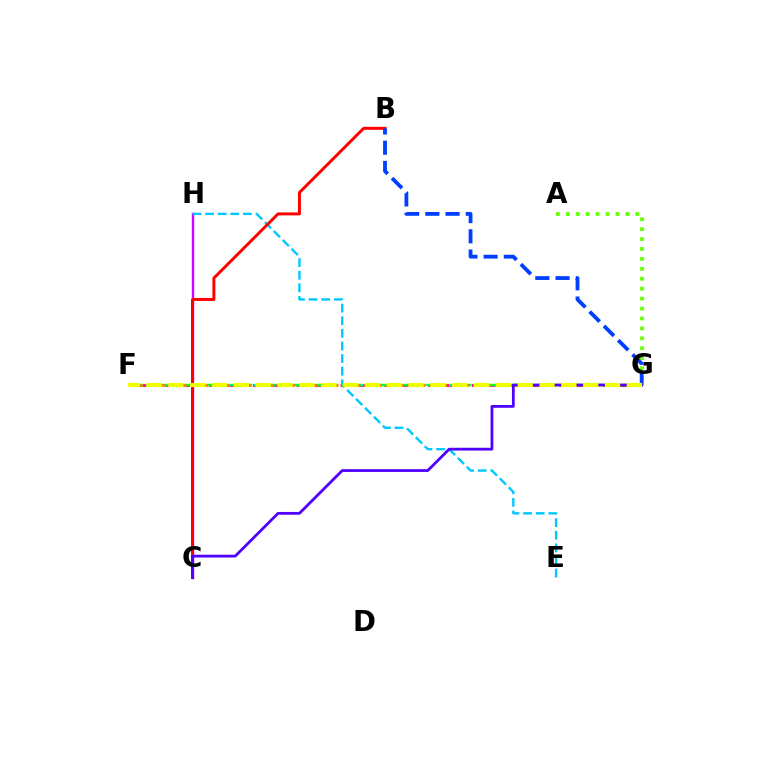{('C', 'H'): [{'color': '#d600ff', 'line_style': 'solid', 'thickness': 1.72}], ('E', 'H'): [{'color': '#00c7ff', 'line_style': 'dashed', 'thickness': 1.71}], ('F', 'G'): [{'color': '#ff00a0', 'line_style': 'dashed', 'thickness': 1.98}, {'color': '#00ffaf', 'line_style': 'dotted', 'thickness': 1.71}, {'color': '#00ff27', 'line_style': 'dashed', 'thickness': 1.66}, {'color': '#ff8800', 'line_style': 'dotted', 'thickness': 1.97}, {'color': '#eeff00', 'line_style': 'dashed', 'thickness': 2.97}], ('A', 'G'): [{'color': '#66ff00', 'line_style': 'dotted', 'thickness': 2.7}], ('B', 'C'): [{'color': '#ff0000', 'line_style': 'solid', 'thickness': 2.13}], ('C', 'G'): [{'color': '#4f00ff', 'line_style': 'solid', 'thickness': 2.0}], ('B', 'G'): [{'color': '#003fff', 'line_style': 'dashed', 'thickness': 2.74}]}